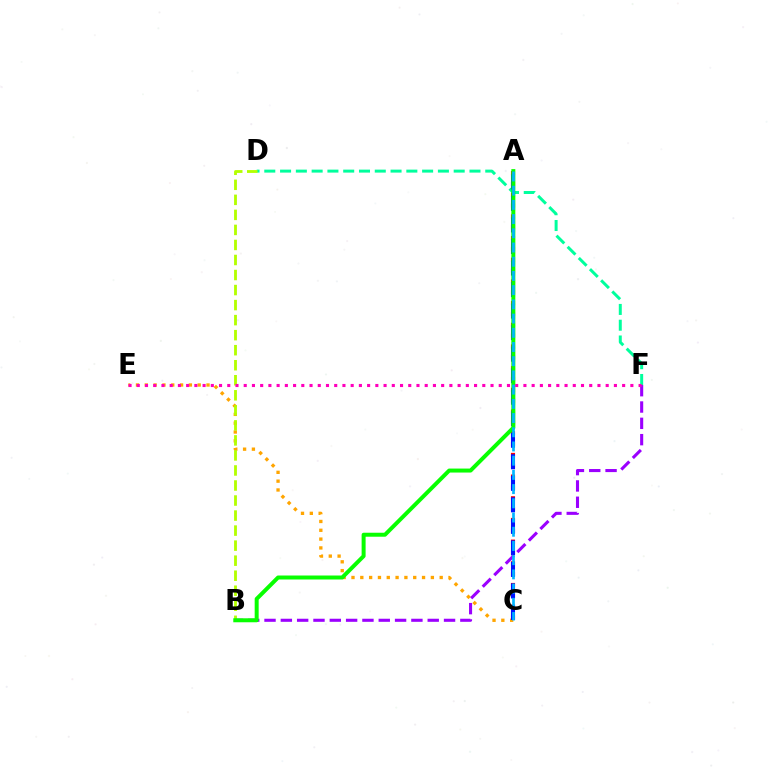{('A', 'C'): [{'color': '#ff0000', 'line_style': 'dotted', 'thickness': 2.95}, {'color': '#0010ff', 'line_style': 'dashed', 'thickness': 2.92}, {'color': '#00b5ff', 'line_style': 'dashed', 'thickness': 1.93}], ('D', 'F'): [{'color': '#00ff9d', 'line_style': 'dashed', 'thickness': 2.14}], ('C', 'E'): [{'color': '#ffa500', 'line_style': 'dotted', 'thickness': 2.4}], ('B', 'D'): [{'color': '#b3ff00', 'line_style': 'dashed', 'thickness': 2.04}], ('B', 'F'): [{'color': '#9b00ff', 'line_style': 'dashed', 'thickness': 2.22}], ('A', 'B'): [{'color': '#08ff00', 'line_style': 'solid', 'thickness': 2.87}], ('E', 'F'): [{'color': '#ff00bd', 'line_style': 'dotted', 'thickness': 2.24}]}